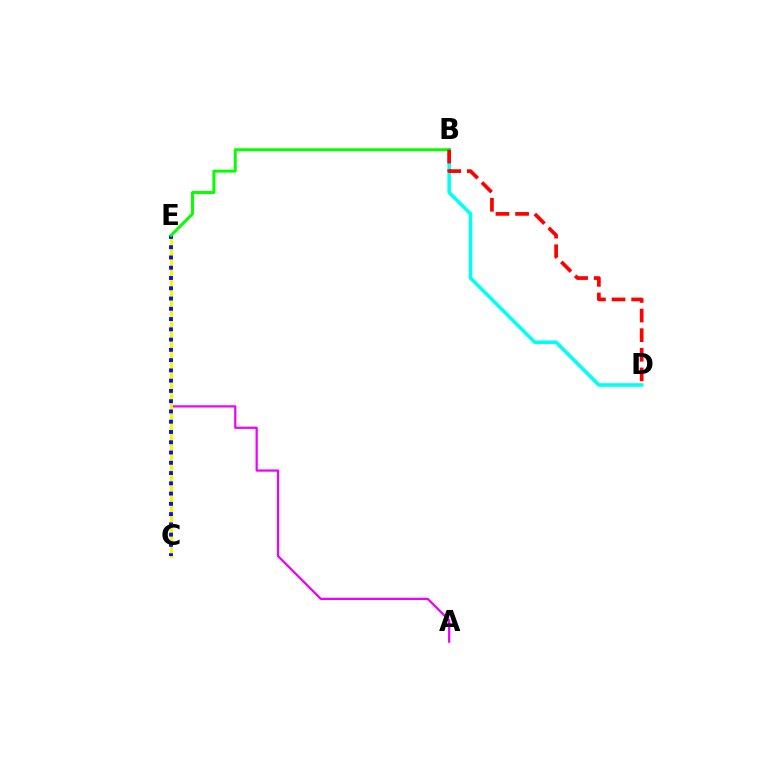{('A', 'E'): [{'color': '#ee00ff', 'line_style': 'solid', 'thickness': 1.61}], ('B', 'D'): [{'color': '#00fff6', 'line_style': 'solid', 'thickness': 2.57}, {'color': '#ff0000', 'line_style': 'dashed', 'thickness': 2.67}], ('C', 'E'): [{'color': '#fcf500', 'line_style': 'solid', 'thickness': 2.19}, {'color': '#0010ff', 'line_style': 'dotted', 'thickness': 2.79}], ('B', 'E'): [{'color': '#08ff00', 'line_style': 'solid', 'thickness': 2.14}]}